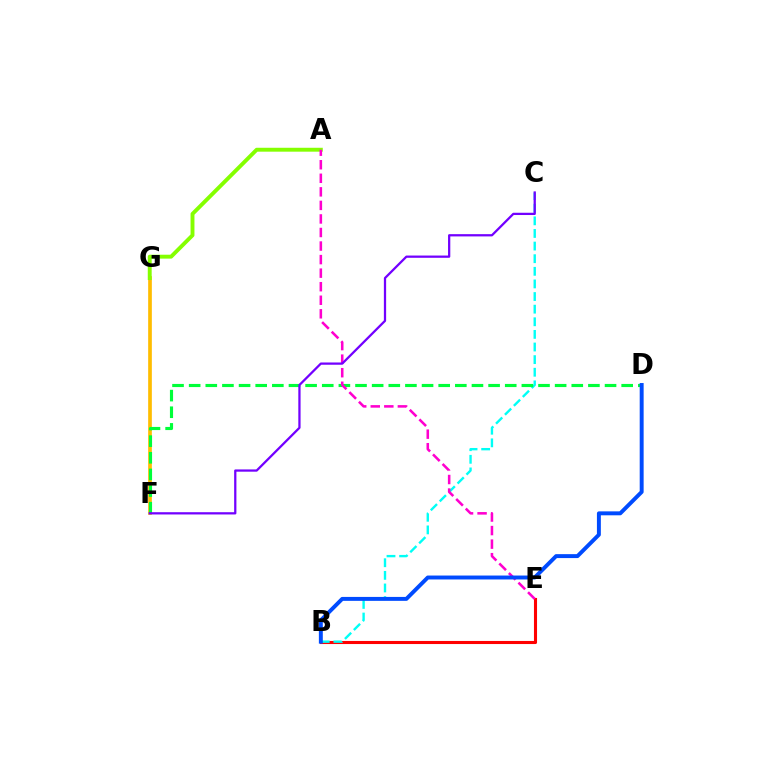{('F', 'G'): [{'color': '#ffbd00', 'line_style': 'solid', 'thickness': 2.65}], ('B', 'E'): [{'color': '#ff0000', 'line_style': 'solid', 'thickness': 2.22}], ('B', 'C'): [{'color': '#00fff6', 'line_style': 'dashed', 'thickness': 1.71}], ('D', 'F'): [{'color': '#00ff39', 'line_style': 'dashed', 'thickness': 2.26}], ('A', 'G'): [{'color': '#84ff00', 'line_style': 'solid', 'thickness': 2.81}], ('A', 'E'): [{'color': '#ff00cf', 'line_style': 'dashed', 'thickness': 1.84}], ('B', 'D'): [{'color': '#004bff', 'line_style': 'solid', 'thickness': 2.83}], ('C', 'F'): [{'color': '#7200ff', 'line_style': 'solid', 'thickness': 1.63}]}